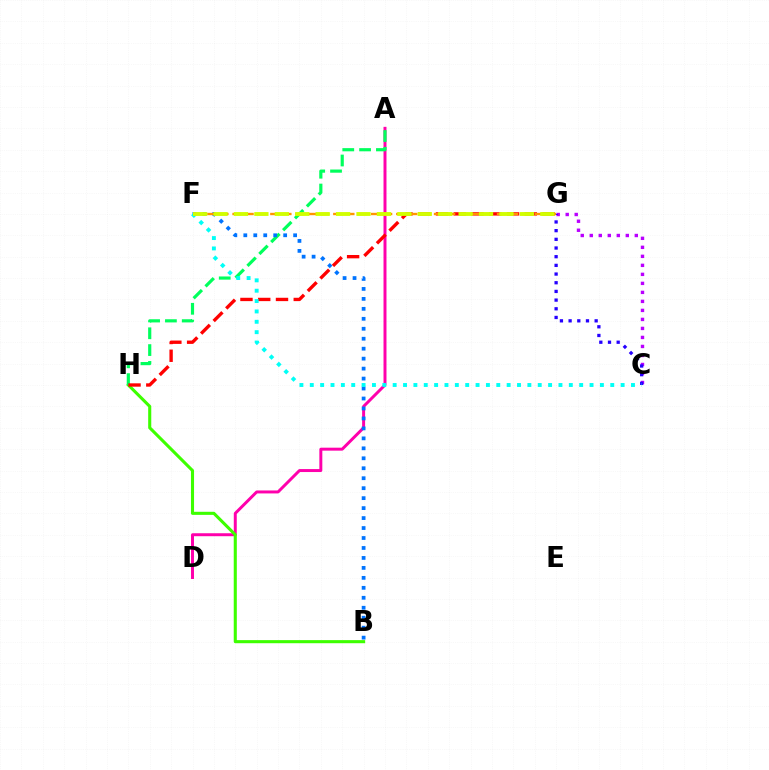{('C', 'G'): [{'color': '#b900ff', 'line_style': 'dotted', 'thickness': 2.45}, {'color': '#2500ff', 'line_style': 'dotted', 'thickness': 2.36}], ('A', 'D'): [{'color': '#ff00ac', 'line_style': 'solid', 'thickness': 2.14}], ('B', 'H'): [{'color': '#3dff00', 'line_style': 'solid', 'thickness': 2.22}], ('A', 'H'): [{'color': '#00ff5c', 'line_style': 'dashed', 'thickness': 2.28}], ('B', 'F'): [{'color': '#0074ff', 'line_style': 'dotted', 'thickness': 2.71}], ('G', 'H'): [{'color': '#ff0000', 'line_style': 'dashed', 'thickness': 2.41}], ('C', 'F'): [{'color': '#00fff6', 'line_style': 'dotted', 'thickness': 2.82}], ('F', 'G'): [{'color': '#ff9400', 'line_style': 'dashed', 'thickness': 1.71}, {'color': '#d1ff00', 'line_style': 'dashed', 'thickness': 2.77}]}